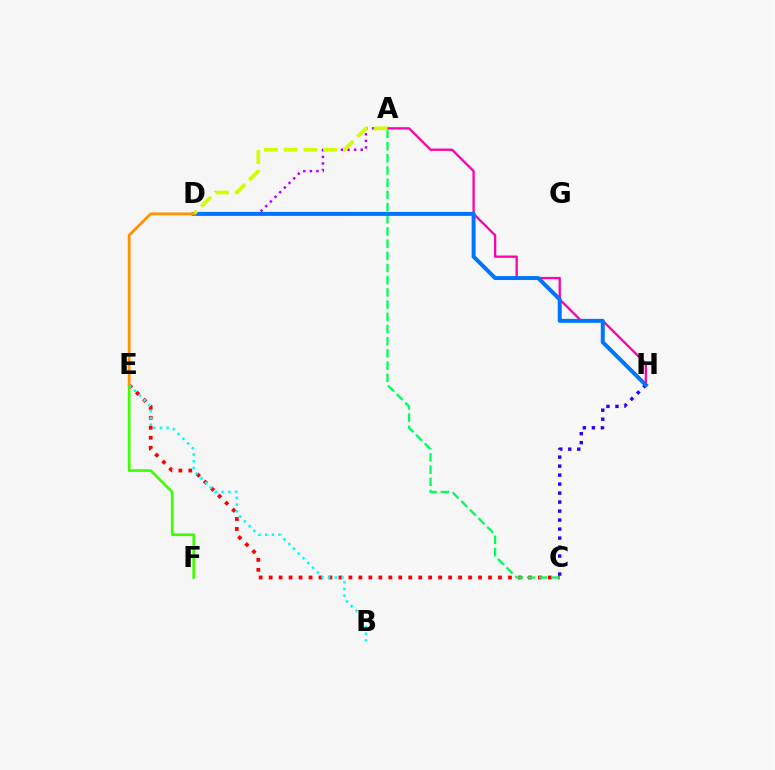{('A', 'H'): [{'color': '#ff00ac', 'line_style': 'solid', 'thickness': 1.66}], ('C', 'E'): [{'color': '#ff0000', 'line_style': 'dotted', 'thickness': 2.71}], ('C', 'H'): [{'color': '#2500ff', 'line_style': 'dotted', 'thickness': 2.44}], ('A', 'C'): [{'color': '#00ff5c', 'line_style': 'dashed', 'thickness': 1.66}], ('E', 'F'): [{'color': '#3dff00', 'line_style': 'solid', 'thickness': 1.92}], ('A', 'D'): [{'color': '#b900ff', 'line_style': 'dotted', 'thickness': 1.78}, {'color': '#d1ff00', 'line_style': 'dashed', 'thickness': 2.69}], ('D', 'H'): [{'color': '#0074ff', 'line_style': 'solid', 'thickness': 2.86}], ('B', 'E'): [{'color': '#00fff6', 'line_style': 'dotted', 'thickness': 1.82}], ('D', 'E'): [{'color': '#ff9400', 'line_style': 'solid', 'thickness': 2.03}]}